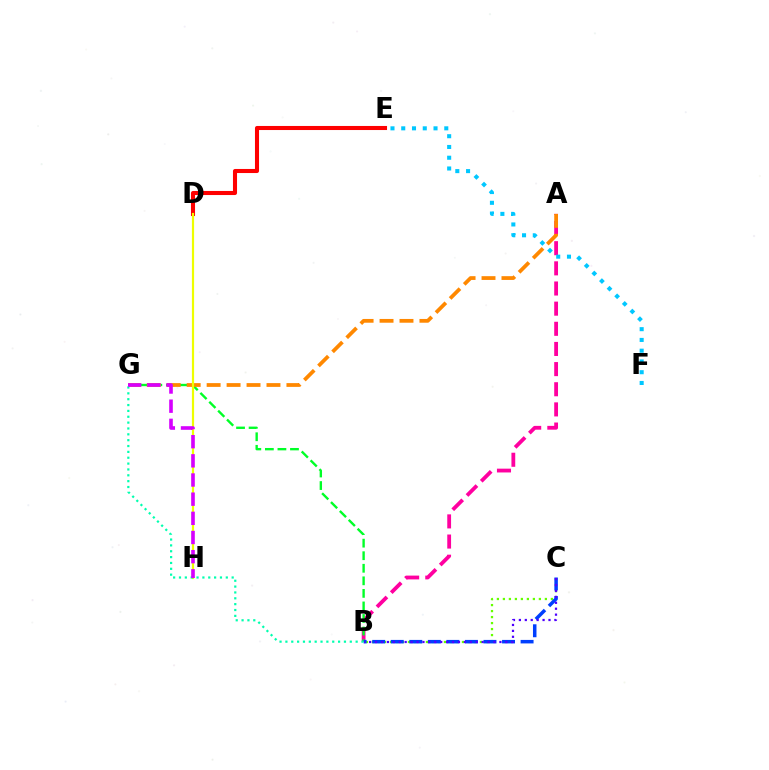{('A', 'B'): [{'color': '#ff00a0', 'line_style': 'dashed', 'thickness': 2.74}], ('D', 'E'): [{'color': '#ff0000', 'line_style': 'solid', 'thickness': 2.93}], ('B', 'G'): [{'color': '#00ff27', 'line_style': 'dashed', 'thickness': 1.71}, {'color': '#00ffaf', 'line_style': 'dotted', 'thickness': 1.59}], ('E', 'F'): [{'color': '#00c7ff', 'line_style': 'dotted', 'thickness': 2.92}], ('B', 'C'): [{'color': '#66ff00', 'line_style': 'dotted', 'thickness': 1.63}, {'color': '#003fff', 'line_style': 'dashed', 'thickness': 2.52}, {'color': '#4f00ff', 'line_style': 'dotted', 'thickness': 1.61}], ('A', 'G'): [{'color': '#ff8800', 'line_style': 'dashed', 'thickness': 2.71}], ('D', 'H'): [{'color': '#eeff00', 'line_style': 'solid', 'thickness': 1.58}], ('G', 'H'): [{'color': '#d600ff', 'line_style': 'dashed', 'thickness': 2.6}]}